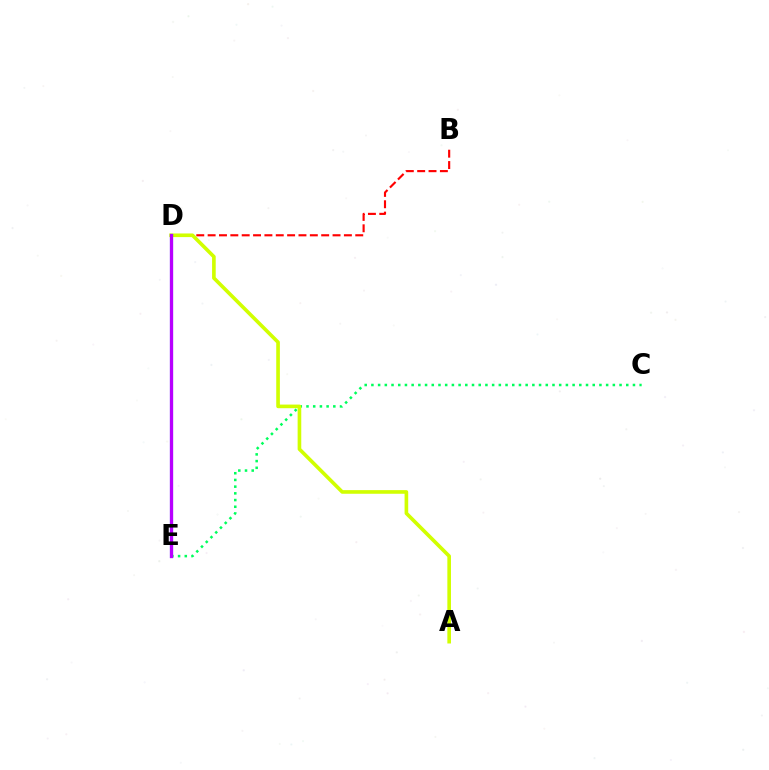{('C', 'E'): [{'color': '#00ff5c', 'line_style': 'dotted', 'thickness': 1.82}], ('B', 'D'): [{'color': '#ff0000', 'line_style': 'dashed', 'thickness': 1.54}], ('A', 'D'): [{'color': '#d1ff00', 'line_style': 'solid', 'thickness': 2.62}], ('D', 'E'): [{'color': '#0074ff', 'line_style': 'solid', 'thickness': 2.25}, {'color': '#b900ff', 'line_style': 'solid', 'thickness': 2.33}]}